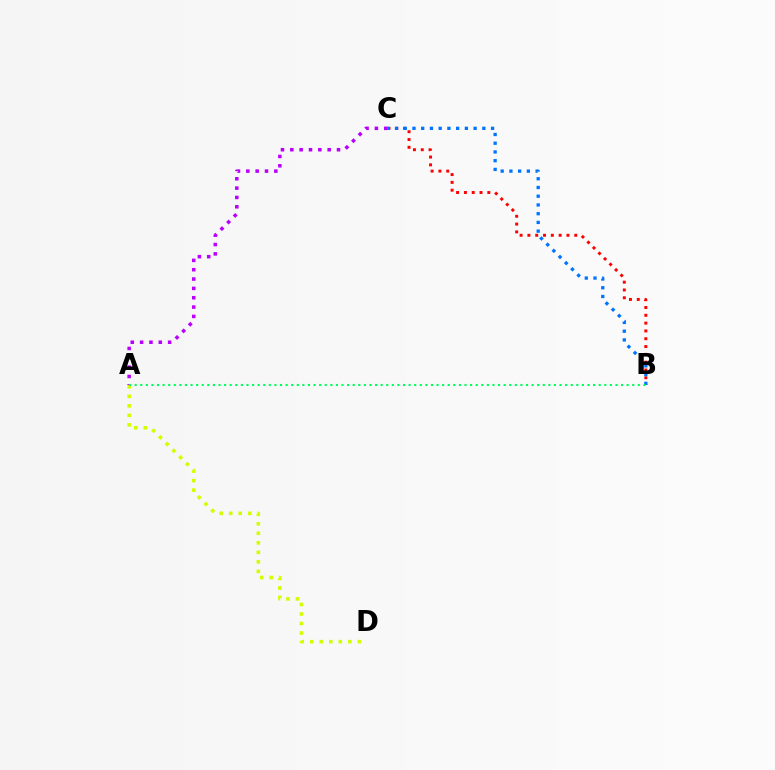{('A', 'C'): [{'color': '#b900ff', 'line_style': 'dotted', 'thickness': 2.54}], ('B', 'C'): [{'color': '#ff0000', 'line_style': 'dotted', 'thickness': 2.12}, {'color': '#0074ff', 'line_style': 'dotted', 'thickness': 2.37}], ('A', 'D'): [{'color': '#d1ff00', 'line_style': 'dotted', 'thickness': 2.59}], ('A', 'B'): [{'color': '#00ff5c', 'line_style': 'dotted', 'thickness': 1.52}]}